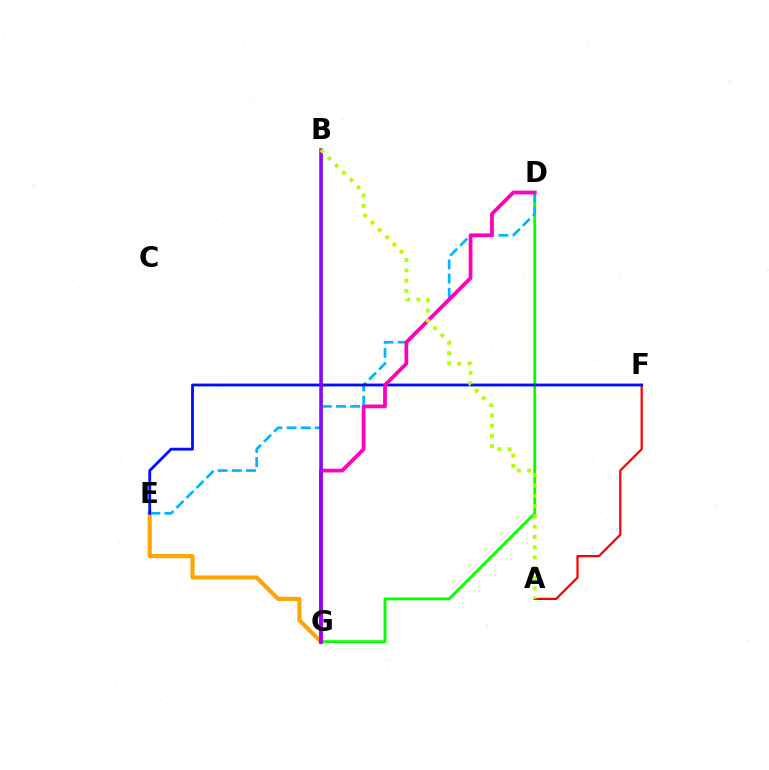{('D', 'G'): [{'color': '#08ff00', 'line_style': 'solid', 'thickness': 2.06}, {'color': '#ff00bd', 'line_style': 'solid', 'thickness': 2.71}], ('B', 'G'): [{'color': '#00ff9d', 'line_style': 'solid', 'thickness': 2.45}, {'color': '#9b00ff', 'line_style': 'solid', 'thickness': 2.52}], ('D', 'E'): [{'color': '#00b5ff', 'line_style': 'dashed', 'thickness': 1.92}], ('A', 'F'): [{'color': '#ff0000', 'line_style': 'solid', 'thickness': 1.62}], ('E', 'G'): [{'color': '#ffa500', 'line_style': 'solid', 'thickness': 2.98}], ('E', 'F'): [{'color': '#0010ff', 'line_style': 'solid', 'thickness': 2.04}], ('A', 'B'): [{'color': '#b3ff00', 'line_style': 'dotted', 'thickness': 2.79}]}